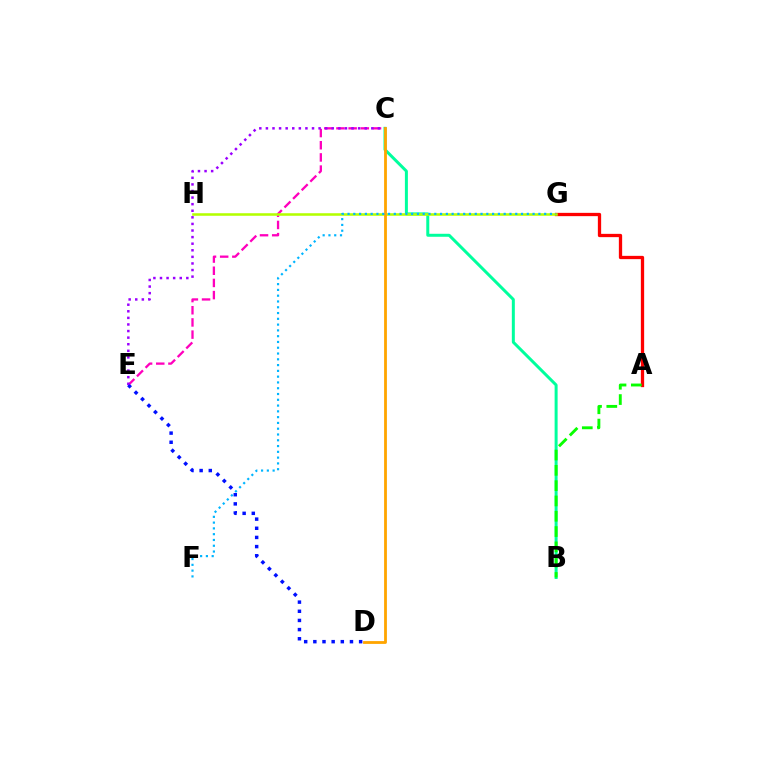{('A', 'G'): [{'color': '#ff0000', 'line_style': 'solid', 'thickness': 2.37}], ('B', 'C'): [{'color': '#00ff9d', 'line_style': 'solid', 'thickness': 2.15}], ('C', 'E'): [{'color': '#ff00bd', 'line_style': 'dashed', 'thickness': 1.65}, {'color': '#9b00ff', 'line_style': 'dotted', 'thickness': 1.79}], ('G', 'H'): [{'color': '#b3ff00', 'line_style': 'solid', 'thickness': 1.83}], ('D', 'E'): [{'color': '#0010ff', 'line_style': 'dotted', 'thickness': 2.49}], ('C', 'D'): [{'color': '#ffa500', 'line_style': 'solid', 'thickness': 2.02}], ('A', 'B'): [{'color': '#08ff00', 'line_style': 'dashed', 'thickness': 2.08}], ('F', 'G'): [{'color': '#00b5ff', 'line_style': 'dotted', 'thickness': 1.57}]}